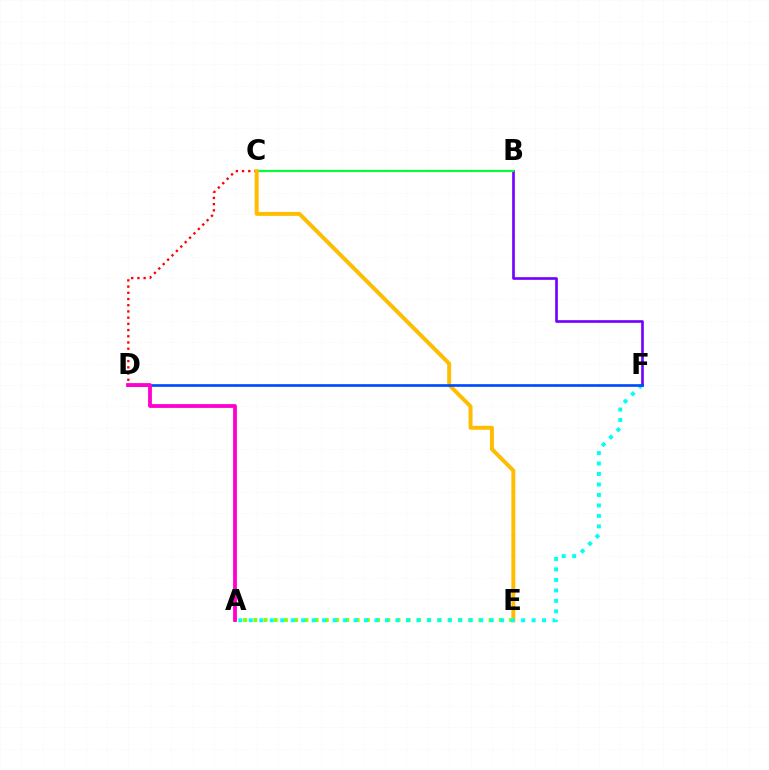{('B', 'F'): [{'color': '#7200ff', 'line_style': 'solid', 'thickness': 1.91}], ('B', 'C'): [{'color': '#00ff39', 'line_style': 'solid', 'thickness': 1.56}], ('A', 'E'): [{'color': '#84ff00', 'line_style': 'dotted', 'thickness': 2.78}], ('C', 'D'): [{'color': '#ff0000', 'line_style': 'dotted', 'thickness': 1.69}], ('C', 'E'): [{'color': '#ffbd00', 'line_style': 'solid', 'thickness': 2.84}], ('A', 'F'): [{'color': '#00fff6', 'line_style': 'dotted', 'thickness': 2.85}], ('D', 'F'): [{'color': '#004bff', 'line_style': 'solid', 'thickness': 1.92}], ('A', 'D'): [{'color': '#ff00cf', 'line_style': 'solid', 'thickness': 2.73}]}